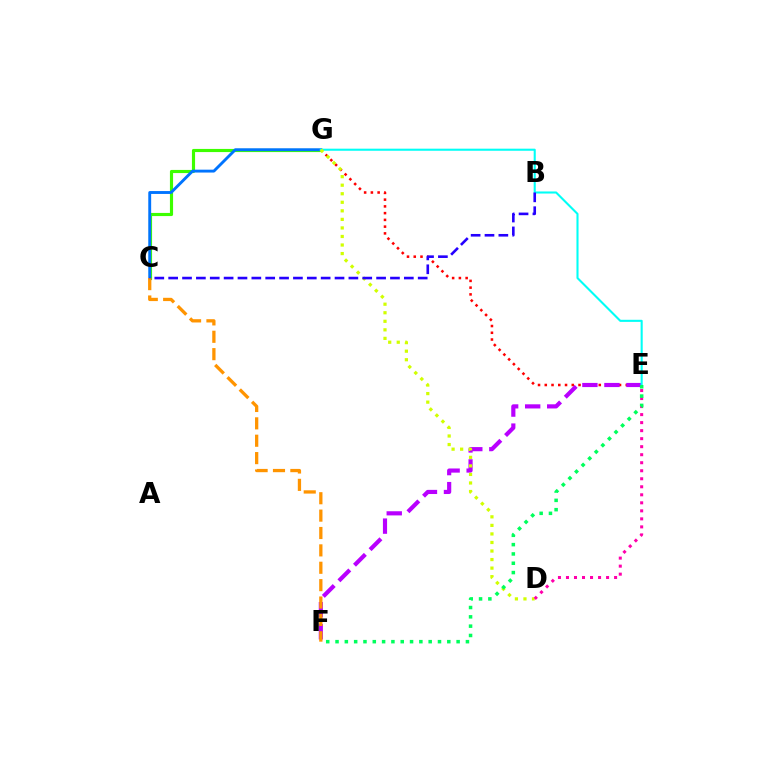{('E', 'G'): [{'color': '#ff0000', 'line_style': 'dotted', 'thickness': 1.83}, {'color': '#00fff6', 'line_style': 'solid', 'thickness': 1.5}], ('E', 'F'): [{'color': '#b900ff', 'line_style': 'dashed', 'thickness': 2.99}, {'color': '#00ff5c', 'line_style': 'dotted', 'thickness': 2.53}], ('C', 'G'): [{'color': '#3dff00', 'line_style': 'solid', 'thickness': 2.26}, {'color': '#0074ff', 'line_style': 'solid', 'thickness': 2.08}], ('C', 'F'): [{'color': '#ff9400', 'line_style': 'dashed', 'thickness': 2.36}], ('D', 'G'): [{'color': '#d1ff00', 'line_style': 'dotted', 'thickness': 2.32}], ('D', 'E'): [{'color': '#ff00ac', 'line_style': 'dotted', 'thickness': 2.18}], ('B', 'C'): [{'color': '#2500ff', 'line_style': 'dashed', 'thickness': 1.88}]}